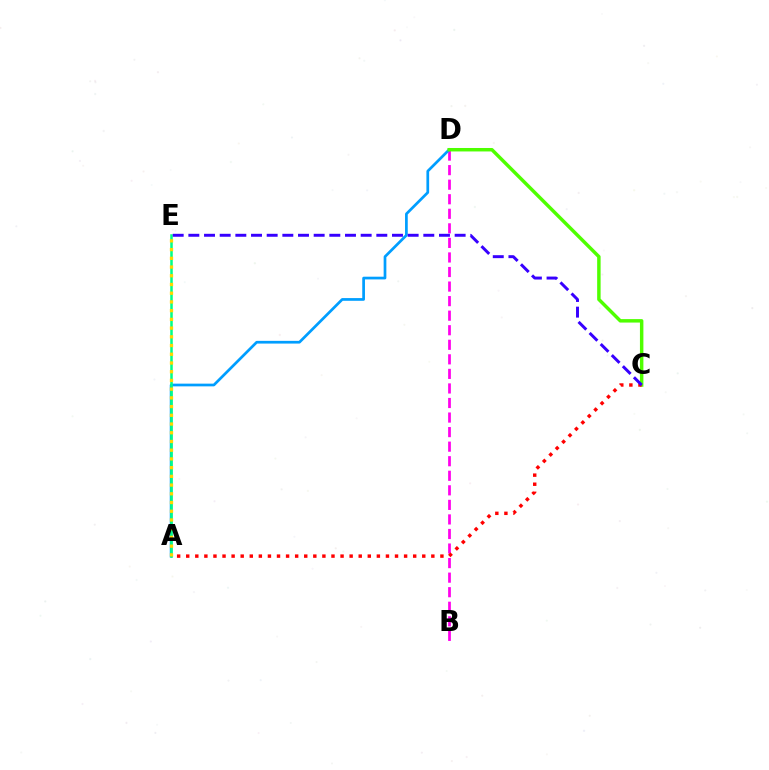{('B', 'D'): [{'color': '#ff00ed', 'line_style': 'dashed', 'thickness': 1.98}], ('A', 'D'): [{'color': '#009eff', 'line_style': 'solid', 'thickness': 1.95}], ('C', 'D'): [{'color': '#4fff00', 'line_style': 'solid', 'thickness': 2.49}], ('A', 'C'): [{'color': '#ff0000', 'line_style': 'dotted', 'thickness': 2.47}], ('A', 'E'): [{'color': '#00ff86', 'line_style': 'solid', 'thickness': 1.82}, {'color': '#ffd500', 'line_style': 'dotted', 'thickness': 2.37}], ('C', 'E'): [{'color': '#3700ff', 'line_style': 'dashed', 'thickness': 2.13}]}